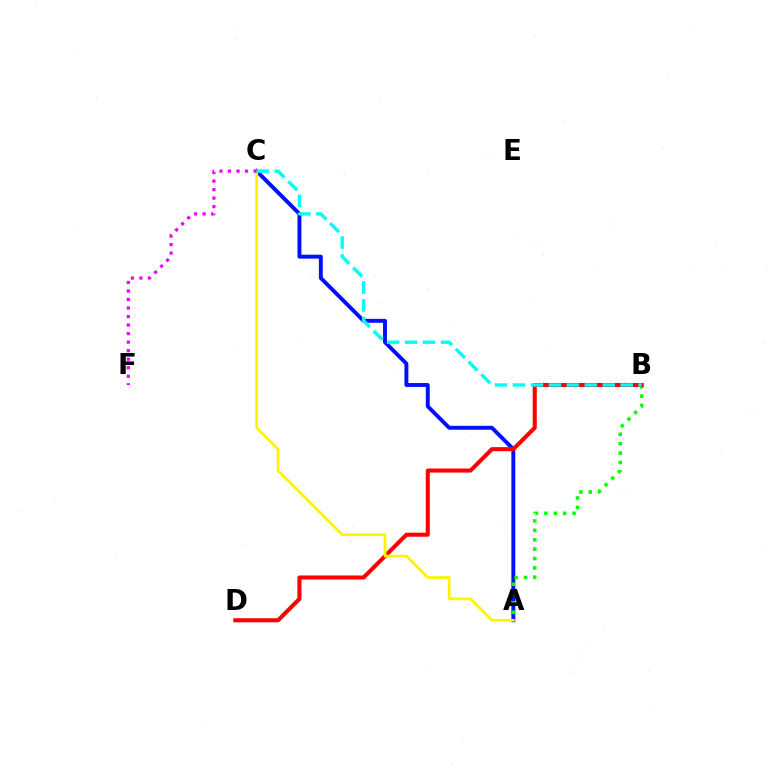{('A', 'C'): [{'color': '#0010ff', 'line_style': 'solid', 'thickness': 2.82}, {'color': '#fcf500', 'line_style': 'solid', 'thickness': 1.98}], ('A', 'B'): [{'color': '#08ff00', 'line_style': 'dotted', 'thickness': 2.55}], ('B', 'D'): [{'color': '#ff0000', 'line_style': 'solid', 'thickness': 2.92}], ('C', 'F'): [{'color': '#ee00ff', 'line_style': 'dotted', 'thickness': 2.32}], ('B', 'C'): [{'color': '#00fff6', 'line_style': 'dashed', 'thickness': 2.44}]}